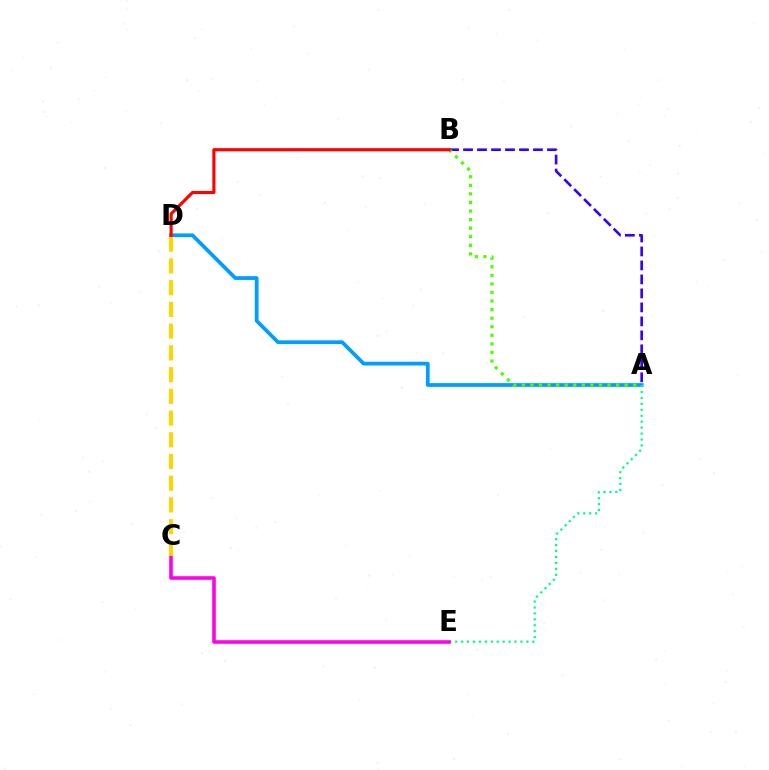{('A', 'D'): [{'color': '#009eff', 'line_style': 'solid', 'thickness': 2.7}], ('A', 'B'): [{'color': '#3700ff', 'line_style': 'dashed', 'thickness': 1.9}, {'color': '#4fff00', 'line_style': 'dotted', 'thickness': 2.33}], ('A', 'E'): [{'color': '#00ff86', 'line_style': 'dotted', 'thickness': 1.61}], ('C', 'E'): [{'color': '#ff00ed', 'line_style': 'solid', 'thickness': 2.58}], ('C', 'D'): [{'color': '#ffd500', 'line_style': 'dashed', 'thickness': 2.95}], ('B', 'D'): [{'color': '#ff0000', 'line_style': 'solid', 'thickness': 2.26}]}